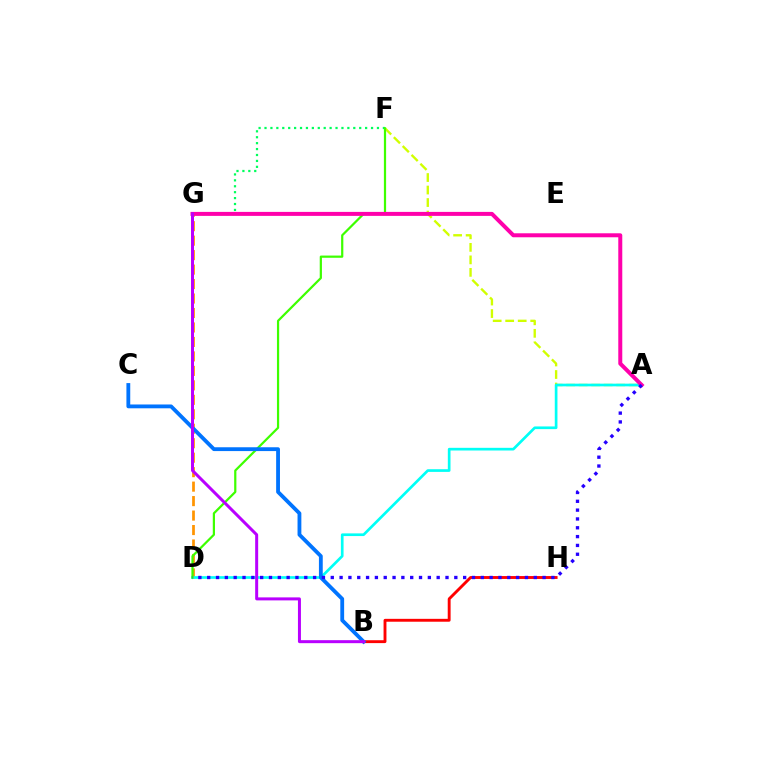{('B', 'H'): [{'color': '#ff0000', 'line_style': 'solid', 'thickness': 2.07}], ('A', 'F'): [{'color': '#d1ff00', 'line_style': 'dashed', 'thickness': 1.7}], ('D', 'G'): [{'color': '#ff9400', 'line_style': 'dashed', 'thickness': 1.97}], ('A', 'D'): [{'color': '#00fff6', 'line_style': 'solid', 'thickness': 1.93}, {'color': '#2500ff', 'line_style': 'dotted', 'thickness': 2.4}], ('F', 'G'): [{'color': '#00ff5c', 'line_style': 'dotted', 'thickness': 1.61}], ('D', 'F'): [{'color': '#3dff00', 'line_style': 'solid', 'thickness': 1.6}], ('A', 'G'): [{'color': '#ff00ac', 'line_style': 'solid', 'thickness': 2.87}], ('B', 'C'): [{'color': '#0074ff', 'line_style': 'solid', 'thickness': 2.75}], ('B', 'G'): [{'color': '#b900ff', 'line_style': 'solid', 'thickness': 2.16}]}